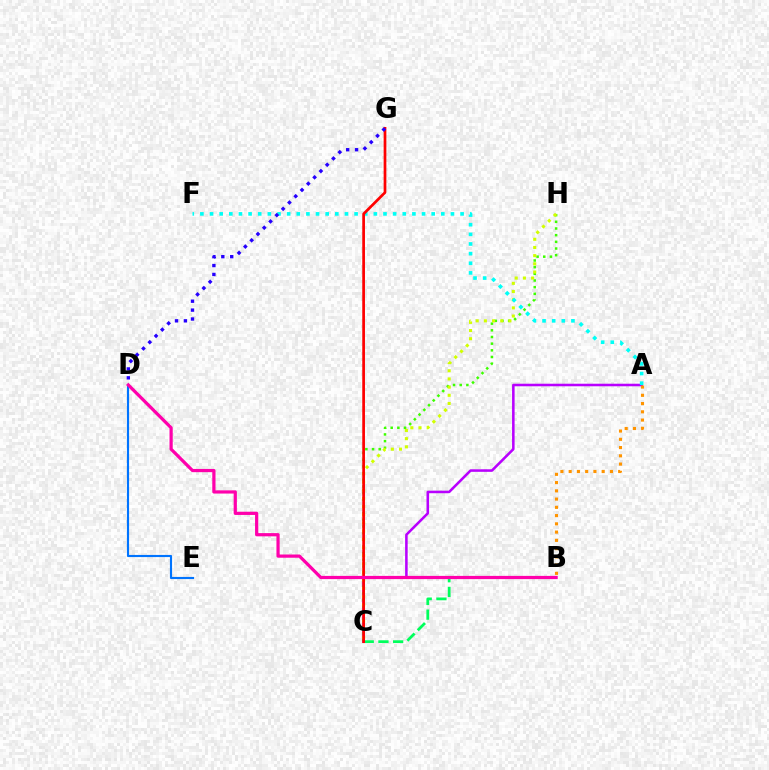{('B', 'C'): [{'color': '#00ff5c', 'line_style': 'dashed', 'thickness': 2.0}], ('A', 'C'): [{'color': '#b900ff', 'line_style': 'solid', 'thickness': 1.84}], ('C', 'H'): [{'color': '#3dff00', 'line_style': 'dotted', 'thickness': 1.81}, {'color': '#d1ff00', 'line_style': 'dotted', 'thickness': 2.22}], ('A', 'B'): [{'color': '#ff9400', 'line_style': 'dotted', 'thickness': 2.24}], ('A', 'F'): [{'color': '#00fff6', 'line_style': 'dotted', 'thickness': 2.62}], ('D', 'E'): [{'color': '#0074ff', 'line_style': 'solid', 'thickness': 1.54}], ('C', 'G'): [{'color': '#ff0000', 'line_style': 'solid', 'thickness': 1.95}], ('D', 'G'): [{'color': '#2500ff', 'line_style': 'dotted', 'thickness': 2.42}], ('B', 'D'): [{'color': '#ff00ac', 'line_style': 'solid', 'thickness': 2.32}]}